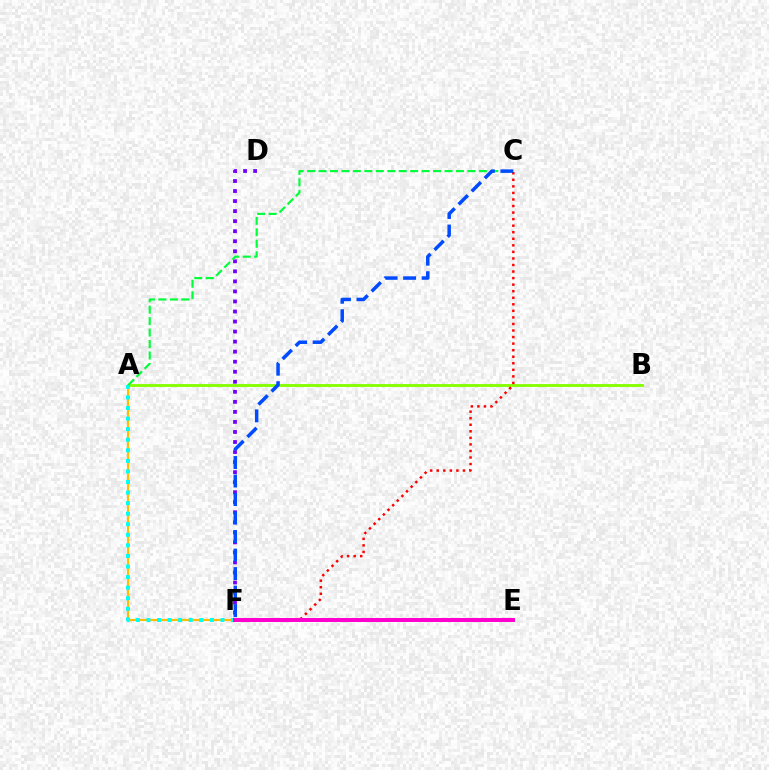{('A', 'B'): [{'color': '#84ff00', 'line_style': 'solid', 'thickness': 2.05}], ('A', 'F'): [{'color': '#ffbd00', 'line_style': 'solid', 'thickness': 1.55}, {'color': '#00fff6', 'line_style': 'dotted', 'thickness': 2.87}], ('C', 'F'): [{'color': '#ff0000', 'line_style': 'dotted', 'thickness': 1.78}, {'color': '#004bff', 'line_style': 'dashed', 'thickness': 2.51}], ('D', 'F'): [{'color': '#7200ff', 'line_style': 'dotted', 'thickness': 2.73}], ('A', 'C'): [{'color': '#00ff39', 'line_style': 'dashed', 'thickness': 1.56}], ('E', 'F'): [{'color': '#ff00cf', 'line_style': 'solid', 'thickness': 2.86}]}